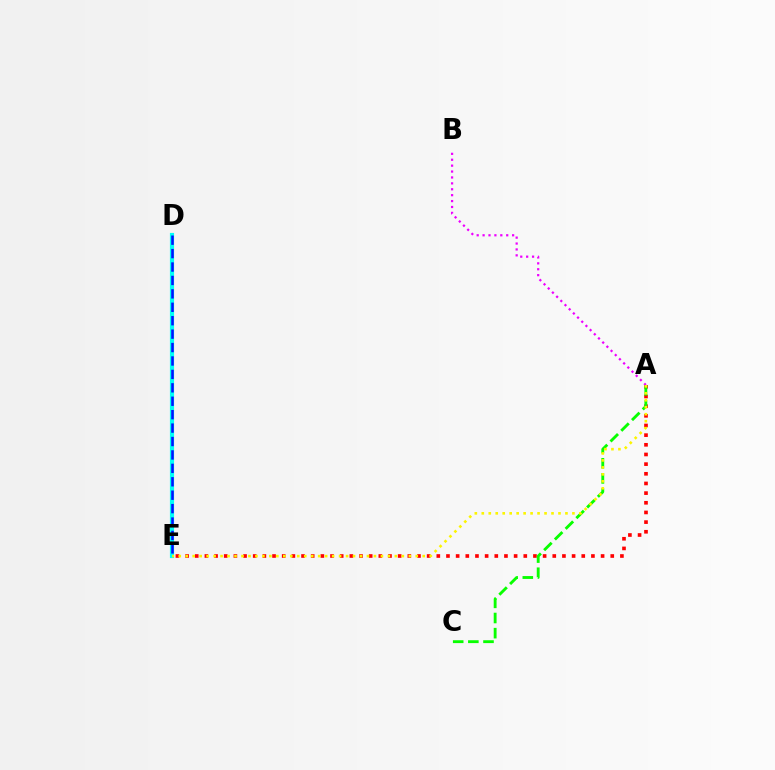{('A', 'E'): [{'color': '#ff0000', 'line_style': 'dotted', 'thickness': 2.63}, {'color': '#fcf500', 'line_style': 'dotted', 'thickness': 1.89}], ('A', 'C'): [{'color': '#08ff00', 'line_style': 'dashed', 'thickness': 2.06}], ('D', 'E'): [{'color': '#00fff6', 'line_style': 'solid', 'thickness': 2.99}, {'color': '#0010ff', 'line_style': 'dashed', 'thickness': 1.82}], ('A', 'B'): [{'color': '#ee00ff', 'line_style': 'dotted', 'thickness': 1.6}]}